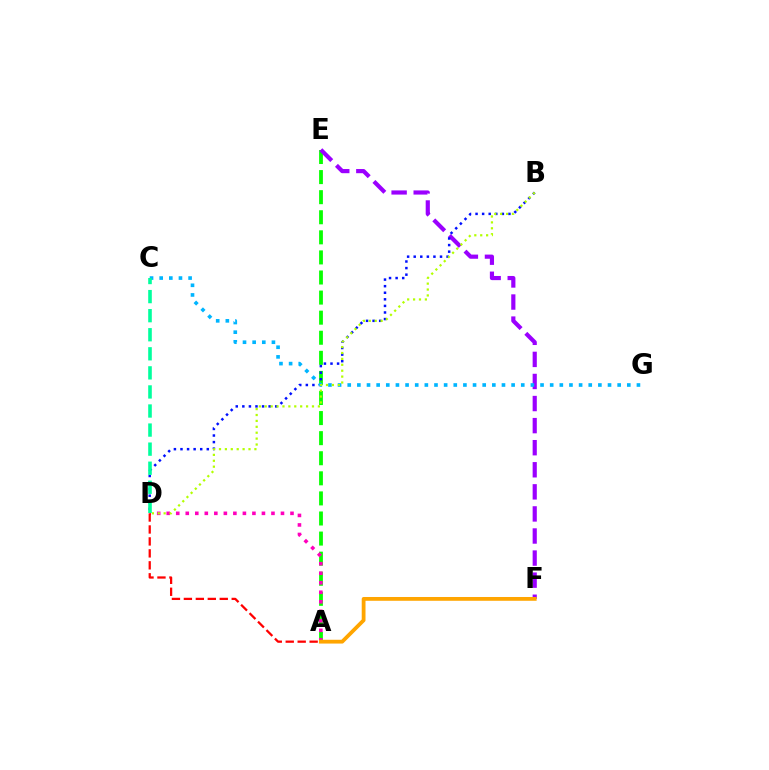{('A', 'E'): [{'color': '#08ff00', 'line_style': 'dashed', 'thickness': 2.73}], ('E', 'F'): [{'color': '#9b00ff', 'line_style': 'dashed', 'thickness': 3.0}], ('A', 'D'): [{'color': '#ff00bd', 'line_style': 'dotted', 'thickness': 2.59}, {'color': '#ff0000', 'line_style': 'dashed', 'thickness': 1.62}], ('B', 'D'): [{'color': '#0010ff', 'line_style': 'dotted', 'thickness': 1.79}, {'color': '#b3ff00', 'line_style': 'dotted', 'thickness': 1.6}], ('C', 'G'): [{'color': '#00b5ff', 'line_style': 'dotted', 'thickness': 2.62}], ('C', 'D'): [{'color': '#00ff9d', 'line_style': 'dashed', 'thickness': 2.59}], ('A', 'F'): [{'color': '#ffa500', 'line_style': 'solid', 'thickness': 2.73}]}